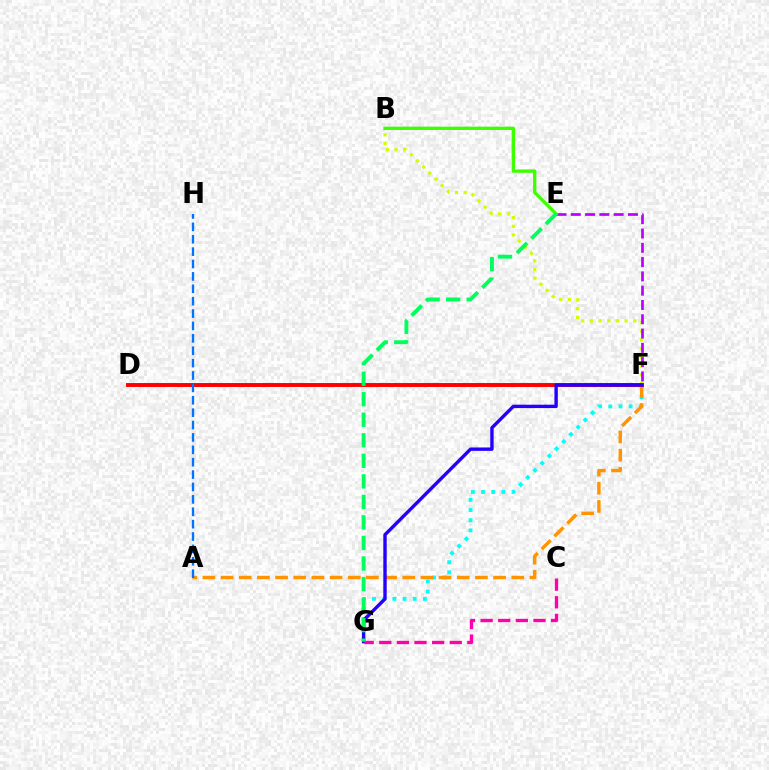{('B', 'F'): [{'color': '#d1ff00', 'line_style': 'dotted', 'thickness': 2.36}], ('F', 'G'): [{'color': '#00fff6', 'line_style': 'dotted', 'thickness': 2.76}, {'color': '#2500ff', 'line_style': 'solid', 'thickness': 2.44}], ('A', 'F'): [{'color': '#ff9400', 'line_style': 'dashed', 'thickness': 2.47}], ('E', 'F'): [{'color': '#b900ff', 'line_style': 'dashed', 'thickness': 1.94}], ('D', 'F'): [{'color': '#ff0000', 'line_style': 'solid', 'thickness': 2.82}], ('A', 'H'): [{'color': '#0074ff', 'line_style': 'dashed', 'thickness': 1.68}], ('C', 'G'): [{'color': '#ff00ac', 'line_style': 'dashed', 'thickness': 2.39}], ('B', 'E'): [{'color': '#3dff00', 'line_style': 'solid', 'thickness': 2.4}], ('E', 'G'): [{'color': '#00ff5c', 'line_style': 'dashed', 'thickness': 2.79}]}